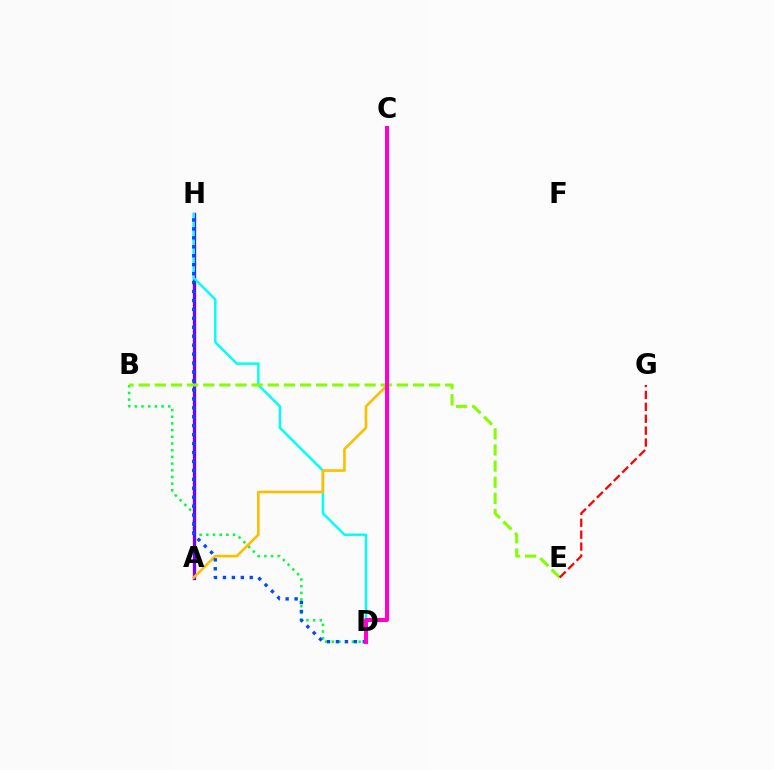{('B', 'D'): [{'color': '#00ff39', 'line_style': 'dotted', 'thickness': 1.82}], ('A', 'H'): [{'color': '#7200ff', 'line_style': 'solid', 'thickness': 2.39}], ('D', 'H'): [{'color': '#00fff6', 'line_style': 'solid', 'thickness': 1.76}, {'color': '#004bff', 'line_style': 'dotted', 'thickness': 2.43}], ('A', 'C'): [{'color': '#ffbd00', 'line_style': 'solid', 'thickness': 1.89}], ('B', 'E'): [{'color': '#84ff00', 'line_style': 'dashed', 'thickness': 2.19}], ('C', 'D'): [{'color': '#ff00cf', 'line_style': 'solid', 'thickness': 2.9}], ('E', 'G'): [{'color': '#ff0000', 'line_style': 'dashed', 'thickness': 1.62}]}